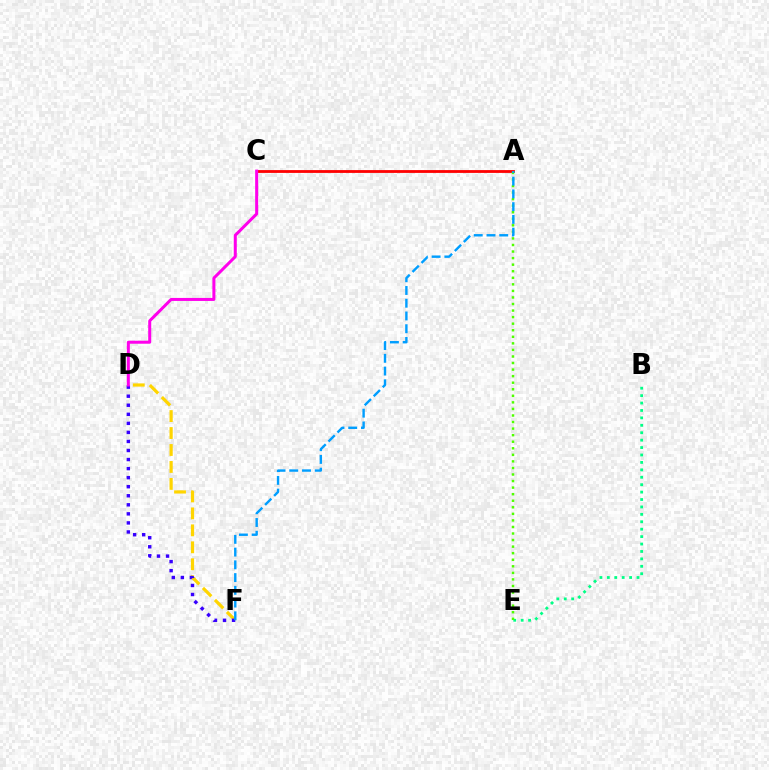{('A', 'C'): [{'color': '#ff0000', 'line_style': 'solid', 'thickness': 2.03}], ('D', 'F'): [{'color': '#ffd500', 'line_style': 'dashed', 'thickness': 2.3}, {'color': '#3700ff', 'line_style': 'dotted', 'thickness': 2.46}], ('B', 'E'): [{'color': '#00ff86', 'line_style': 'dotted', 'thickness': 2.02}], ('C', 'D'): [{'color': '#ff00ed', 'line_style': 'solid', 'thickness': 2.17}], ('A', 'E'): [{'color': '#4fff00', 'line_style': 'dotted', 'thickness': 1.78}], ('A', 'F'): [{'color': '#009eff', 'line_style': 'dashed', 'thickness': 1.73}]}